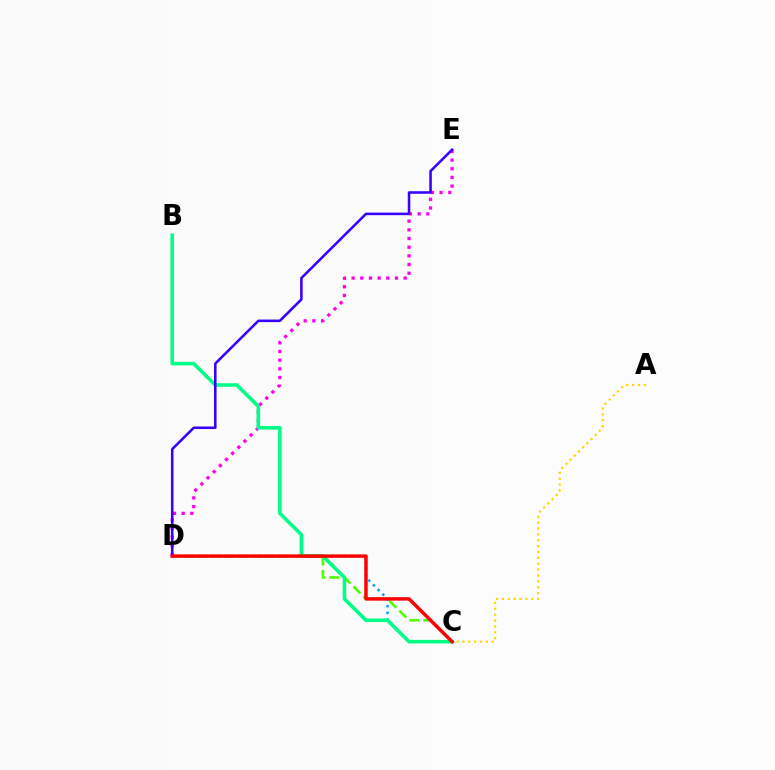{('D', 'E'): [{'color': '#ff00ed', 'line_style': 'dotted', 'thickness': 2.36}, {'color': '#3700ff', 'line_style': 'solid', 'thickness': 1.84}], ('C', 'D'): [{'color': '#009eff', 'line_style': 'dotted', 'thickness': 1.8}, {'color': '#4fff00', 'line_style': 'dashed', 'thickness': 1.9}, {'color': '#ff0000', 'line_style': 'solid', 'thickness': 2.48}], ('B', 'C'): [{'color': '#00ff86', 'line_style': 'solid', 'thickness': 2.58}], ('A', 'C'): [{'color': '#ffd500', 'line_style': 'dotted', 'thickness': 1.6}]}